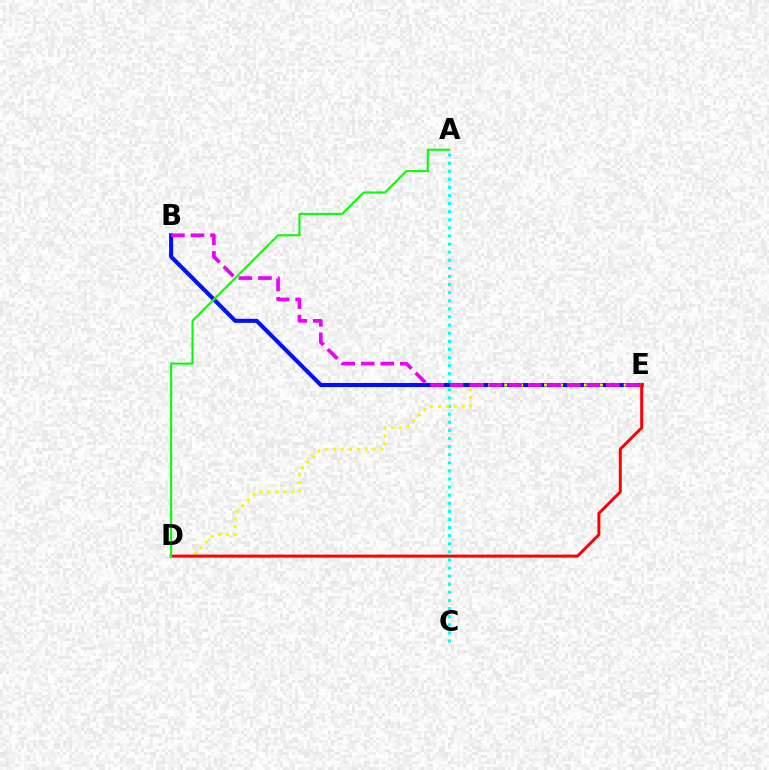{('A', 'C'): [{'color': '#00fff6', 'line_style': 'dotted', 'thickness': 2.2}], ('B', 'E'): [{'color': '#0010ff', 'line_style': 'solid', 'thickness': 2.93}, {'color': '#ee00ff', 'line_style': 'dashed', 'thickness': 2.65}], ('D', 'E'): [{'color': '#fcf500', 'line_style': 'dotted', 'thickness': 2.16}, {'color': '#ff0000', 'line_style': 'solid', 'thickness': 2.14}], ('A', 'D'): [{'color': '#08ff00', 'line_style': 'solid', 'thickness': 1.52}]}